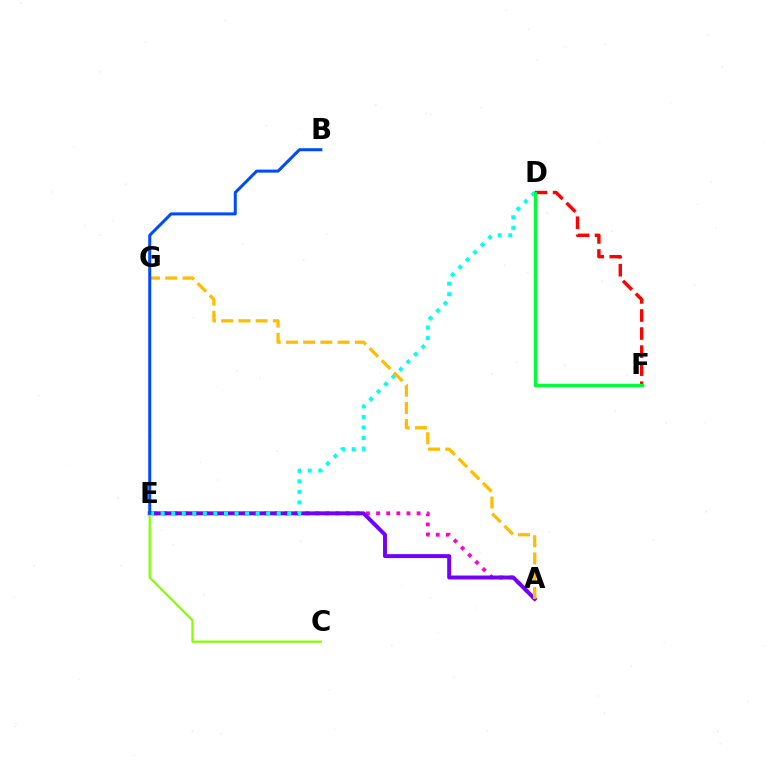{('A', 'E'): [{'color': '#ff00cf', 'line_style': 'dotted', 'thickness': 2.75}, {'color': '#7200ff', 'line_style': 'solid', 'thickness': 2.84}], ('D', 'F'): [{'color': '#ff0000', 'line_style': 'dashed', 'thickness': 2.45}, {'color': '#00ff39', 'line_style': 'solid', 'thickness': 2.5}], ('D', 'E'): [{'color': '#00fff6', 'line_style': 'dotted', 'thickness': 2.87}], ('C', 'E'): [{'color': '#84ff00', 'line_style': 'solid', 'thickness': 1.63}], ('A', 'G'): [{'color': '#ffbd00', 'line_style': 'dashed', 'thickness': 2.34}], ('B', 'E'): [{'color': '#004bff', 'line_style': 'solid', 'thickness': 2.17}]}